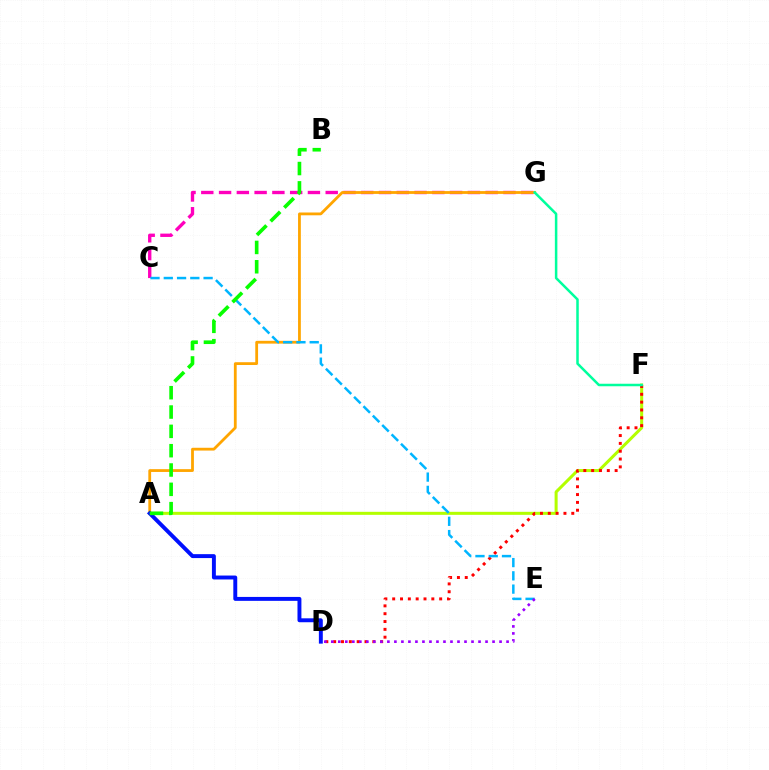{('C', 'G'): [{'color': '#ff00bd', 'line_style': 'dashed', 'thickness': 2.41}], ('A', 'F'): [{'color': '#b3ff00', 'line_style': 'solid', 'thickness': 2.18}], ('A', 'G'): [{'color': '#ffa500', 'line_style': 'solid', 'thickness': 2.01}], ('D', 'F'): [{'color': '#ff0000', 'line_style': 'dotted', 'thickness': 2.13}], ('C', 'E'): [{'color': '#00b5ff', 'line_style': 'dashed', 'thickness': 1.8}], ('D', 'E'): [{'color': '#9b00ff', 'line_style': 'dotted', 'thickness': 1.9}], ('A', 'D'): [{'color': '#0010ff', 'line_style': 'solid', 'thickness': 2.83}], ('A', 'B'): [{'color': '#08ff00', 'line_style': 'dashed', 'thickness': 2.63}], ('F', 'G'): [{'color': '#00ff9d', 'line_style': 'solid', 'thickness': 1.81}]}